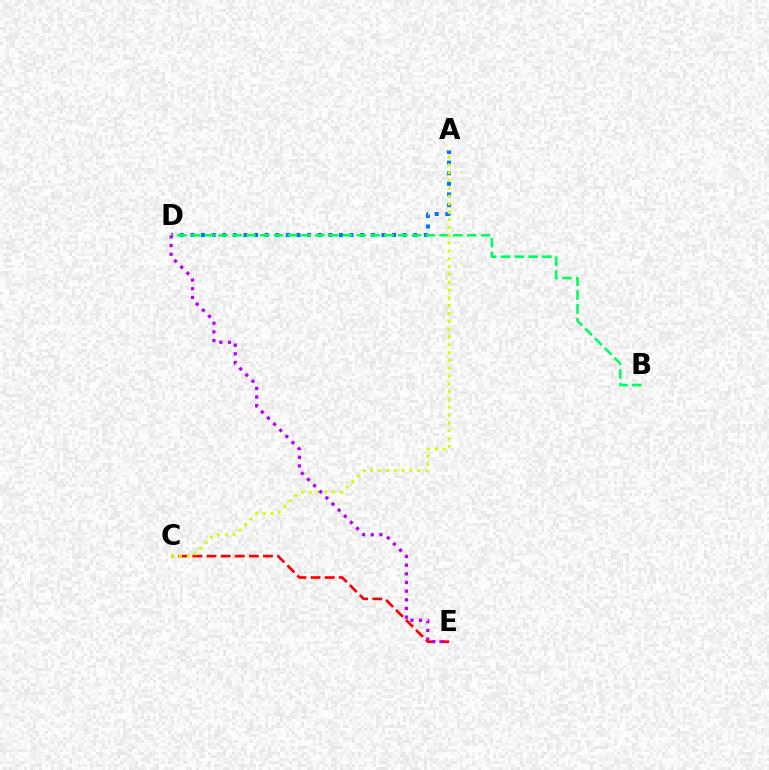{('C', 'E'): [{'color': '#ff0000', 'line_style': 'dashed', 'thickness': 1.92}], ('A', 'D'): [{'color': '#0074ff', 'line_style': 'dotted', 'thickness': 2.88}], ('B', 'D'): [{'color': '#00ff5c', 'line_style': 'dashed', 'thickness': 1.87}], ('A', 'C'): [{'color': '#d1ff00', 'line_style': 'dotted', 'thickness': 2.12}], ('D', 'E'): [{'color': '#b900ff', 'line_style': 'dotted', 'thickness': 2.36}]}